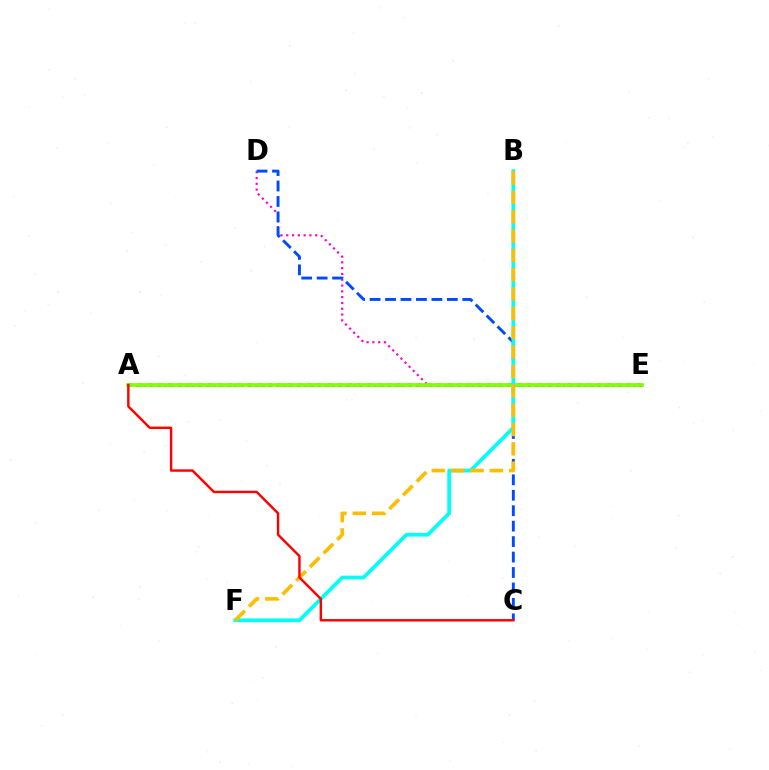{('D', 'E'): [{'color': '#ff00cf', 'line_style': 'dotted', 'thickness': 1.57}], ('C', 'D'): [{'color': '#004bff', 'line_style': 'dashed', 'thickness': 2.1}], ('A', 'E'): [{'color': '#00ff39', 'line_style': 'dotted', 'thickness': 2.71}, {'color': '#7200ff', 'line_style': 'dotted', 'thickness': 1.9}, {'color': '#84ff00', 'line_style': 'solid', 'thickness': 2.66}], ('B', 'F'): [{'color': '#00fff6', 'line_style': 'solid', 'thickness': 2.69}, {'color': '#ffbd00', 'line_style': 'dashed', 'thickness': 2.63}], ('A', 'C'): [{'color': '#ff0000', 'line_style': 'solid', 'thickness': 1.75}]}